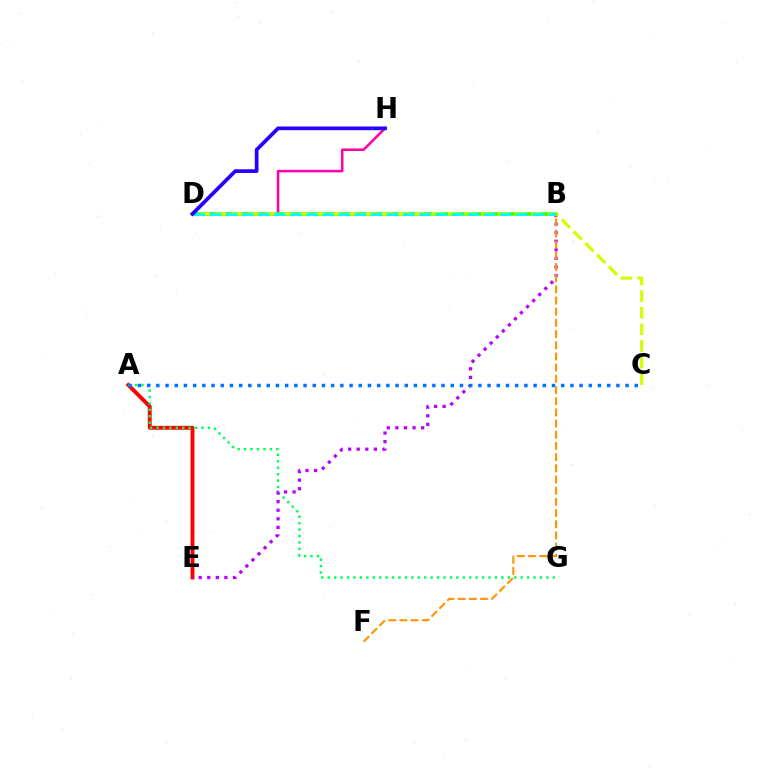{('D', 'H'): [{'color': '#ff00ac', 'line_style': 'solid', 'thickness': 1.83}, {'color': '#2500ff', 'line_style': 'solid', 'thickness': 2.67}], ('A', 'E'): [{'color': '#ff0000', 'line_style': 'solid', 'thickness': 2.79}], ('A', 'G'): [{'color': '#00ff5c', 'line_style': 'dotted', 'thickness': 1.75}], ('B', 'D'): [{'color': '#3dff00', 'line_style': 'solid', 'thickness': 2.68}, {'color': '#00fff6', 'line_style': 'dashed', 'thickness': 2.19}], ('B', 'E'): [{'color': '#b900ff', 'line_style': 'dotted', 'thickness': 2.33}], ('A', 'C'): [{'color': '#0074ff', 'line_style': 'dotted', 'thickness': 2.5}], ('C', 'D'): [{'color': '#d1ff00', 'line_style': 'dashed', 'thickness': 2.26}], ('B', 'F'): [{'color': '#ff9400', 'line_style': 'dashed', 'thickness': 1.52}]}